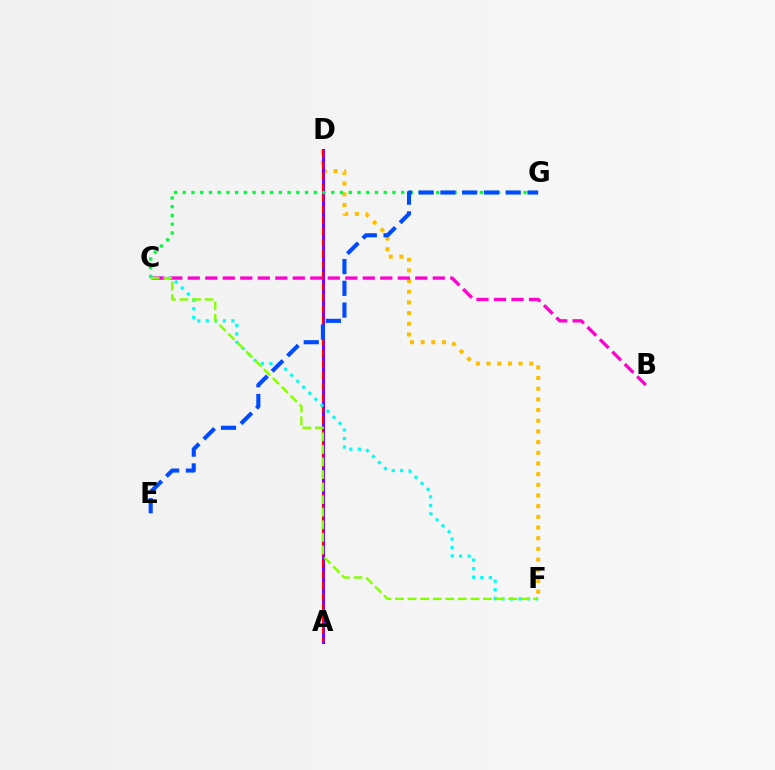{('D', 'F'): [{'color': '#ffbd00', 'line_style': 'dotted', 'thickness': 2.9}], ('A', 'D'): [{'color': '#7200ff', 'line_style': 'solid', 'thickness': 2.19}, {'color': '#ff0000', 'line_style': 'dashed', 'thickness': 1.5}], ('C', 'G'): [{'color': '#00ff39', 'line_style': 'dotted', 'thickness': 2.37}], ('C', 'F'): [{'color': '#00fff6', 'line_style': 'dotted', 'thickness': 2.32}, {'color': '#84ff00', 'line_style': 'dashed', 'thickness': 1.71}], ('B', 'C'): [{'color': '#ff00cf', 'line_style': 'dashed', 'thickness': 2.38}], ('E', 'G'): [{'color': '#004bff', 'line_style': 'dashed', 'thickness': 2.96}]}